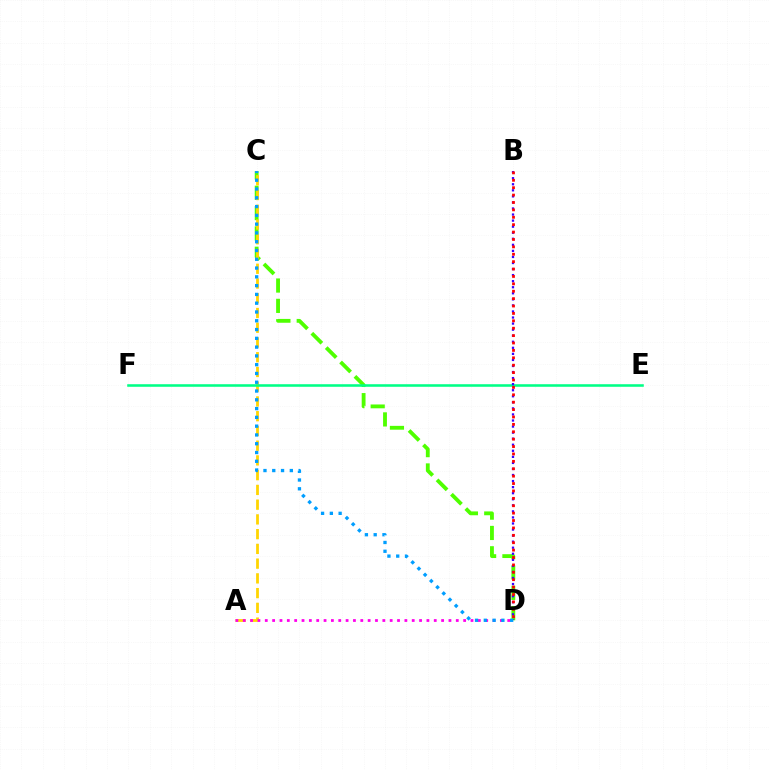{('C', 'D'): [{'color': '#4fff00', 'line_style': 'dashed', 'thickness': 2.76}, {'color': '#009eff', 'line_style': 'dotted', 'thickness': 2.39}], ('A', 'C'): [{'color': '#ffd500', 'line_style': 'dashed', 'thickness': 2.0}], ('E', 'F'): [{'color': '#00ff86', 'line_style': 'solid', 'thickness': 1.84}], ('B', 'D'): [{'color': '#3700ff', 'line_style': 'dotted', 'thickness': 1.65}, {'color': '#ff0000', 'line_style': 'dotted', 'thickness': 2.01}], ('A', 'D'): [{'color': '#ff00ed', 'line_style': 'dotted', 'thickness': 2.0}]}